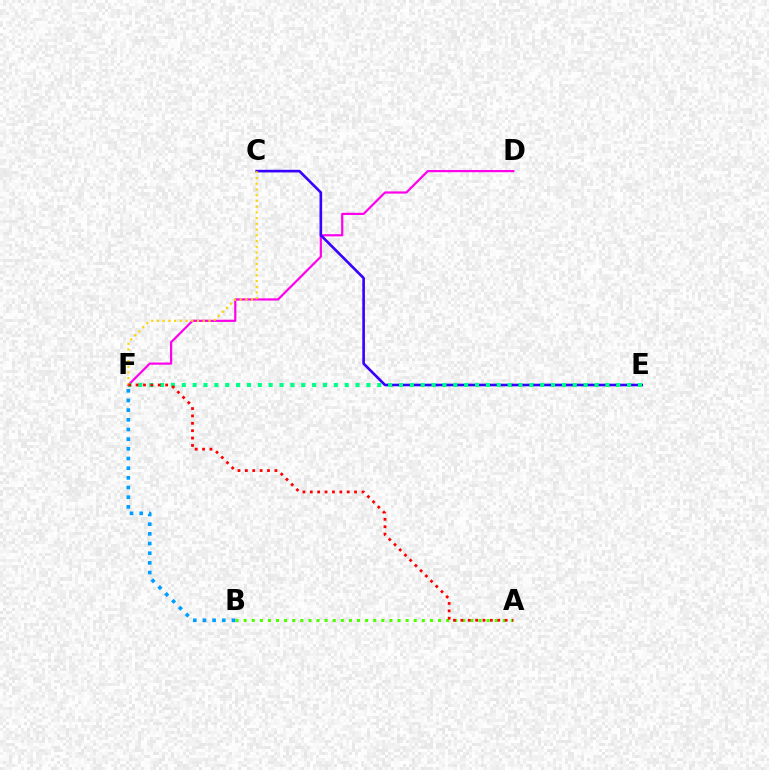{('D', 'F'): [{'color': '#ff00ed', 'line_style': 'solid', 'thickness': 1.58}], ('A', 'B'): [{'color': '#4fff00', 'line_style': 'dotted', 'thickness': 2.2}], ('C', 'E'): [{'color': '#3700ff', 'line_style': 'solid', 'thickness': 1.9}], ('E', 'F'): [{'color': '#00ff86', 'line_style': 'dotted', 'thickness': 2.95}], ('B', 'F'): [{'color': '#009eff', 'line_style': 'dotted', 'thickness': 2.63}], ('C', 'F'): [{'color': '#ffd500', 'line_style': 'dotted', 'thickness': 1.56}], ('A', 'F'): [{'color': '#ff0000', 'line_style': 'dotted', 'thickness': 2.01}]}